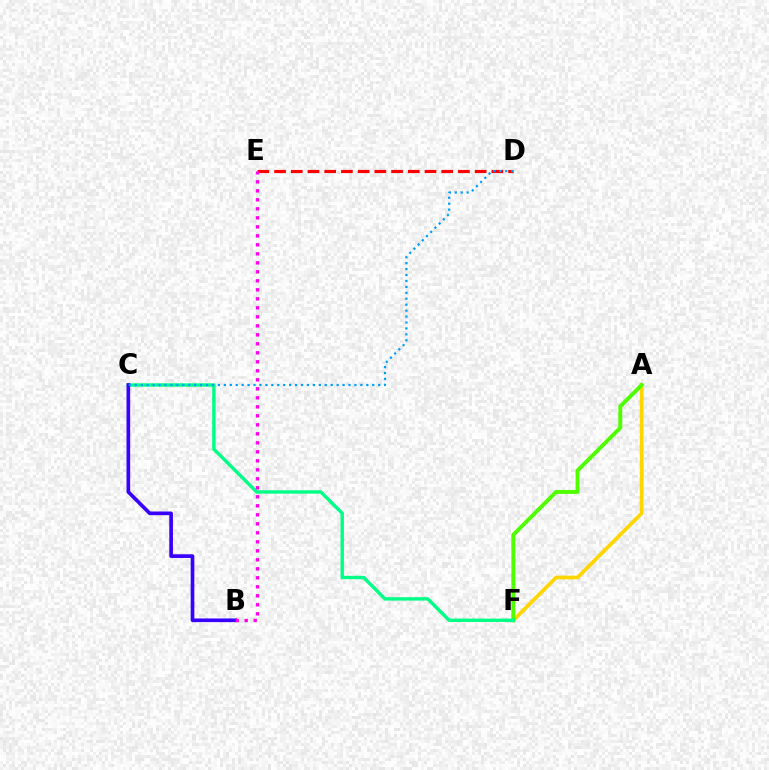{('A', 'F'): [{'color': '#ffd500', 'line_style': 'solid', 'thickness': 2.69}, {'color': '#4fff00', 'line_style': 'solid', 'thickness': 2.83}], ('D', 'E'): [{'color': '#ff0000', 'line_style': 'dashed', 'thickness': 2.27}], ('C', 'F'): [{'color': '#00ff86', 'line_style': 'solid', 'thickness': 2.45}], ('B', 'C'): [{'color': '#3700ff', 'line_style': 'solid', 'thickness': 2.64}], ('B', 'E'): [{'color': '#ff00ed', 'line_style': 'dotted', 'thickness': 2.45}], ('C', 'D'): [{'color': '#009eff', 'line_style': 'dotted', 'thickness': 1.61}]}